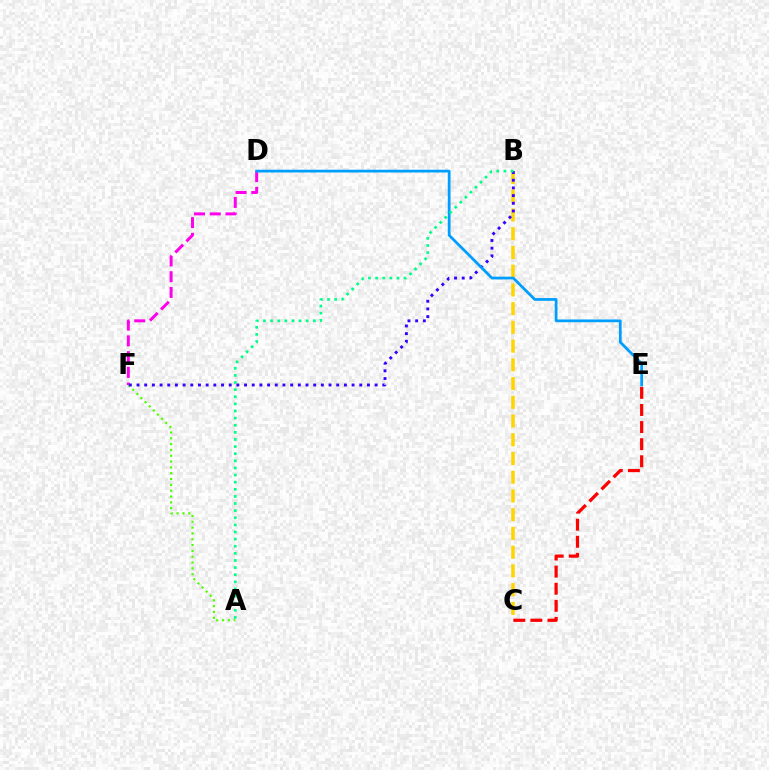{('A', 'F'): [{'color': '#4fff00', 'line_style': 'dotted', 'thickness': 1.58}], ('D', 'F'): [{'color': '#ff00ed', 'line_style': 'dashed', 'thickness': 2.14}], ('B', 'C'): [{'color': '#ffd500', 'line_style': 'dashed', 'thickness': 2.54}], ('B', 'F'): [{'color': '#3700ff', 'line_style': 'dotted', 'thickness': 2.09}], ('D', 'E'): [{'color': '#009eff', 'line_style': 'solid', 'thickness': 1.98}], ('A', 'B'): [{'color': '#00ff86', 'line_style': 'dotted', 'thickness': 1.93}], ('C', 'E'): [{'color': '#ff0000', 'line_style': 'dashed', 'thickness': 2.32}]}